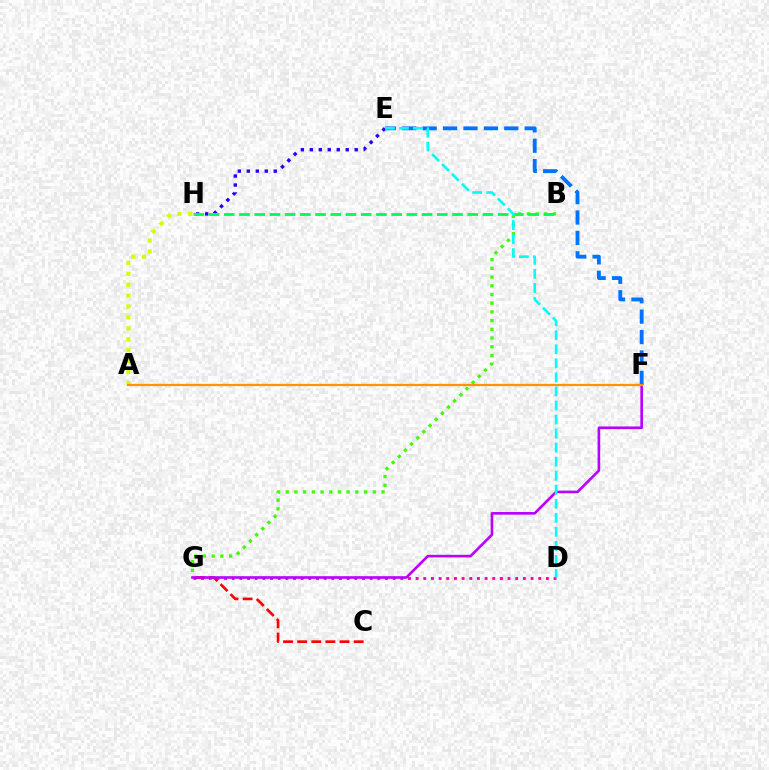{('B', 'G'): [{'color': '#3dff00', 'line_style': 'dotted', 'thickness': 2.37}], ('E', 'H'): [{'color': '#2500ff', 'line_style': 'dotted', 'thickness': 2.44}], ('D', 'G'): [{'color': '#ff00ac', 'line_style': 'dotted', 'thickness': 2.08}], ('A', 'H'): [{'color': '#d1ff00', 'line_style': 'dotted', 'thickness': 2.97}], ('B', 'H'): [{'color': '#00ff5c', 'line_style': 'dashed', 'thickness': 2.07}], ('C', 'G'): [{'color': '#ff0000', 'line_style': 'dashed', 'thickness': 1.92}], ('E', 'F'): [{'color': '#0074ff', 'line_style': 'dashed', 'thickness': 2.77}], ('F', 'G'): [{'color': '#b900ff', 'line_style': 'solid', 'thickness': 1.89}], ('A', 'F'): [{'color': '#ff9400', 'line_style': 'solid', 'thickness': 1.62}], ('D', 'E'): [{'color': '#00fff6', 'line_style': 'dashed', 'thickness': 1.91}]}